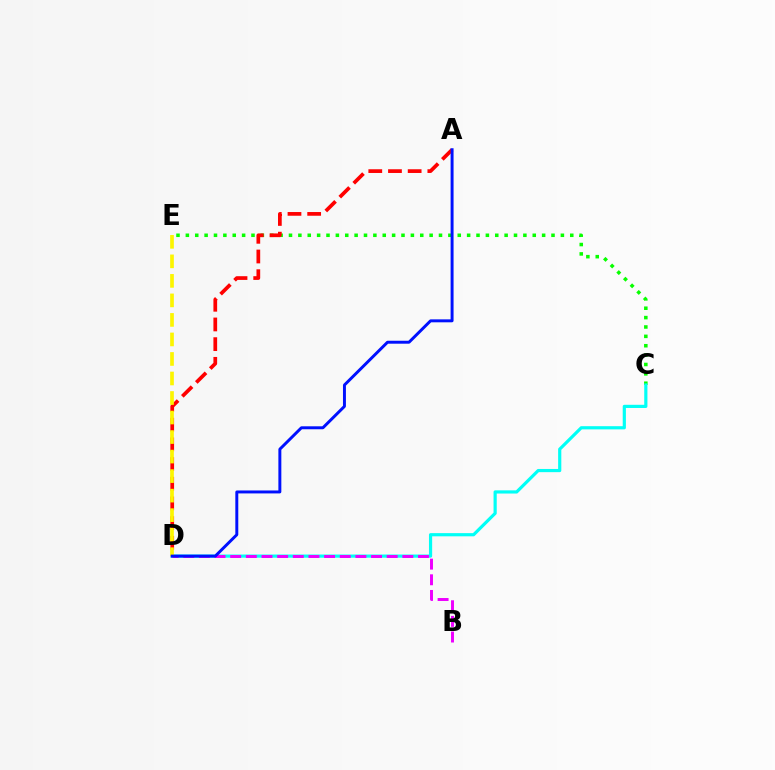{('C', 'E'): [{'color': '#08ff00', 'line_style': 'dotted', 'thickness': 2.55}], ('C', 'D'): [{'color': '#00fff6', 'line_style': 'solid', 'thickness': 2.29}], ('A', 'D'): [{'color': '#ff0000', 'line_style': 'dashed', 'thickness': 2.67}, {'color': '#0010ff', 'line_style': 'solid', 'thickness': 2.13}], ('B', 'D'): [{'color': '#ee00ff', 'line_style': 'dashed', 'thickness': 2.13}], ('D', 'E'): [{'color': '#fcf500', 'line_style': 'dashed', 'thickness': 2.65}]}